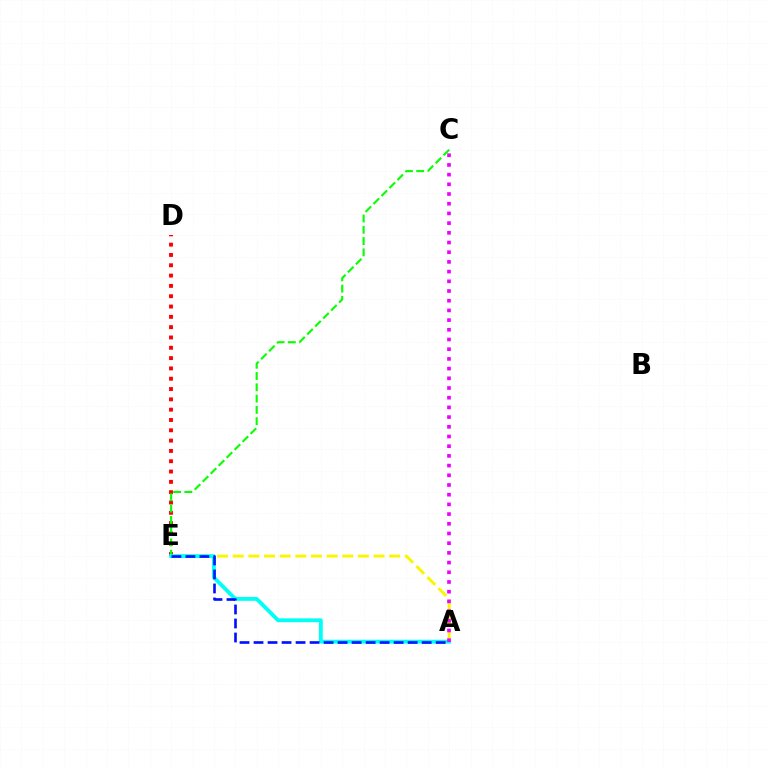{('A', 'E'): [{'color': '#fcf500', 'line_style': 'dashed', 'thickness': 2.13}, {'color': '#00fff6', 'line_style': 'solid', 'thickness': 2.76}, {'color': '#0010ff', 'line_style': 'dashed', 'thickness': 1.9}], ('D', 'E'): [{'color': '#ff0000', 'line_style': 'dotted', 'thickness': 2.8}], ('C', 'E'): [{'color': '#08ff00', 'line_style': 'dashed', 'thickness': 1.53}], ('A', 'C'): [{'color': '#ee00ff', 'line_style': 'dotted', 'thickness': 2.64}]}